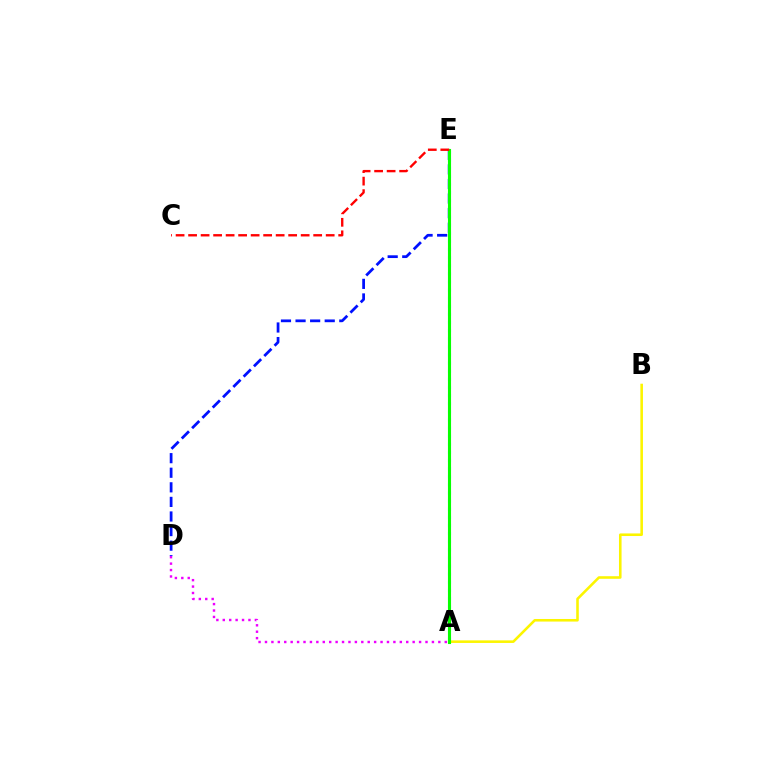{('A', 'E'): [{'color': '#00fff6', 'line_style': 'dotted', 'thickness': 2.21}, {'color': '#08ff00', 'line_style': 'solid', 'thickness': 2.23}], ('D', 'E'): [{'color': '#0010ff', 'line_style': 'dashed', 'thickness': 1.98}], ('A', 'D'): [{'color': '#ee00ff', 'line_style': 'dotted', 'thickness': 1.74}], ('A', 'B'): [{'color': '#fcf500', 'line_style': 'solid', 'thickness': 1.86}], ('C', 'E'): [{'color': '#ff0000', 'line_style': 'dashed', 'thickness': 1.7}]}